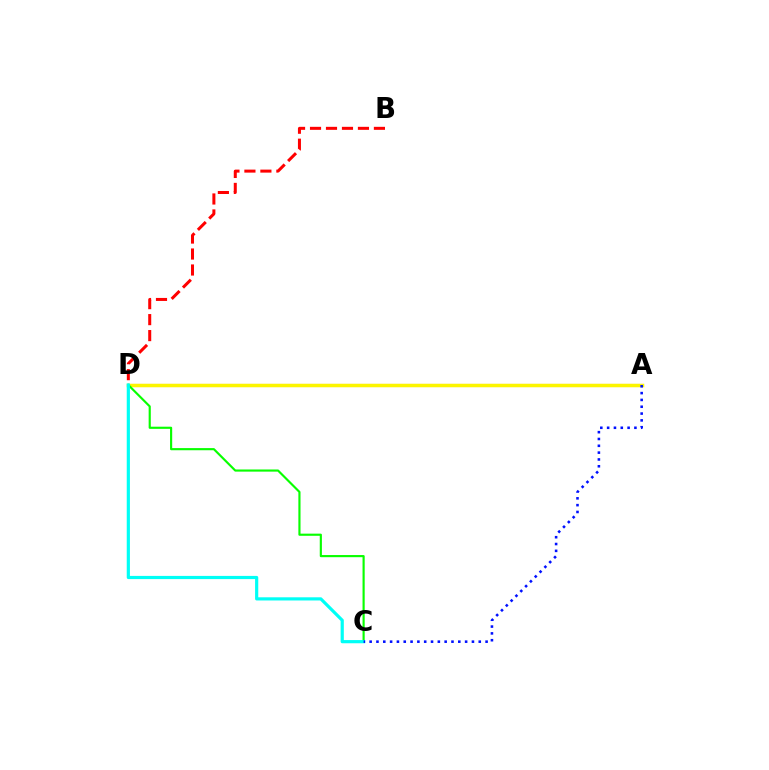{('A', 'D'): [{'color': '#ee00ff', 'line_style': 'solid', 'thickness': 2.19}, {'color': '#fcf500', 'line_style': 'solid', 'thickness': 2.52}], ('C', 'D'): [{'color': '#08ff00', 'line_style': 'solid', 'thickness': 1.55}, {'color': '#00fff6', 'line_style': 'solid', 'thickness': 2.29}], ('A', 'C'): [{'color': '#0010ff', 'line_style': 'dotted', 'thickness': 1.85}], ('B', 'D'): [{'color': '#ff0000', 'line_style': 'dashed', 'thickness': 2.17}]}